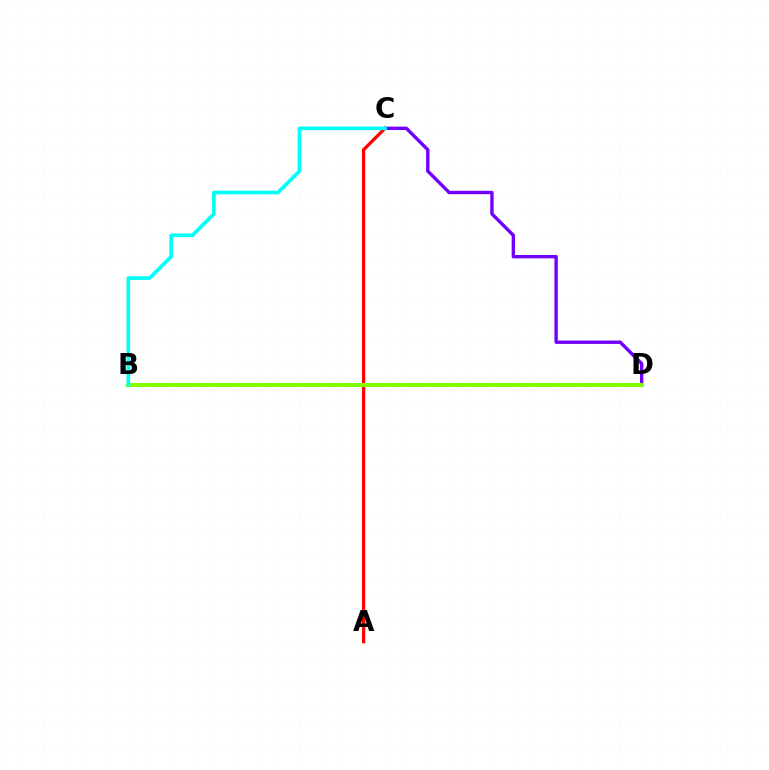{('A', 'C'): [{'color': '#ff0000', 'line_style': 'solid', 'thickness': 2.35}], ('C', 'D'): [{'color': '#7200ff', 'line_style': 'solid', 'thickness': 2.44}], ('B', 'D'): [{'color': '#84ff00', 'line_style': 'solid', 'thickness': 2.89}], ('B', 'C'): [{'color': '#00fff6', 'line_style': 'solid', 'thickness': 2.64}]}